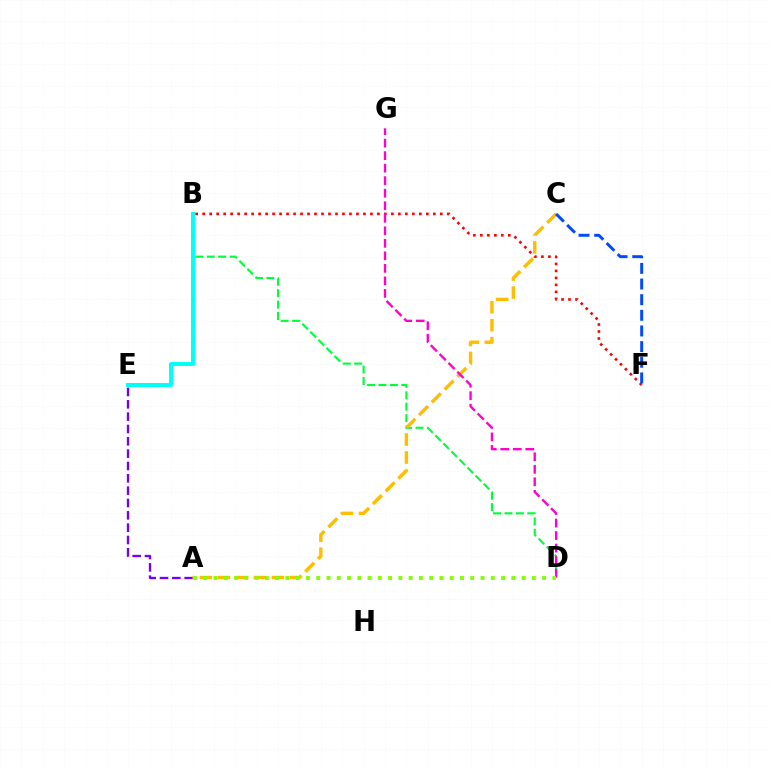{('A', 'E'): [{'color': '#7200ff', 'line_style': 'dashed', 'thickness': 1.68}], ('B', 'D'): [{'color': '#00ff39', 'line_style': 'dashed', 'thickness': 1.55}], ('B', 'F'): [{'color': '#ff0000', 'line_style': 'dotted', 'thickness': 1.9}], ('B', 'E'): [{'color': '#00fff6', 'line_style': 'solid', 'thickness': 2.84}], ('A', 'C'): [{'color': '#ffbd00', 'line_style': 'dashed', 'thickness': 2.45}], ('D', 'G'): [{'color': '#ff00cf', 'line_style': 'dashed', 'thickness': 1.7}], ('A', 'D'): [{'color': '#84ff00', 'line_style': 'dotted', 'thickness': 2.79}], ('C', 'F'): [{'color': '#004bff', 'line_style': 'dashed', 'thickness': 2.13}]}